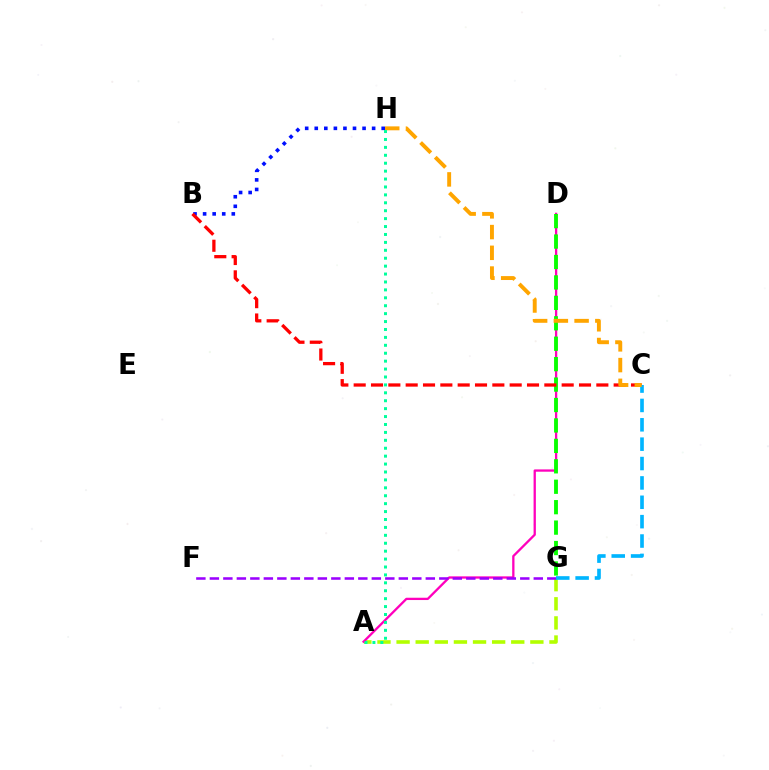{('A', 'G'): [{'color': '#b3ff00', 'line_style': 'dashed', 'thickness': 2.6}], ('A', 'D'): [{'color': '#ff00bd', 'line_style': 'solid', 'thickness': 1.66}], ('F', 'G'): [{'color': '#9b00ff', 'line_style': 'dashed', 'thickness': 1.83}], ('D', 'G'): [{'color': '#08ff00', 'line_style': 'dashed', 'thickness': 2.78}], ('B', 'H'): [{'color': '#0010ff', 'line_style': 'dotted', 'thickness': 2.6}], ('B', 'C'): [{'color': '#ff0000', 'line_style': 'dashed', 'thickness': 2.35}], ('C', 'G'): [{'color': '#00b5ff', 'line_style': 'dashed', 'thickness': 2.63}], ('C', 'H'): [{'color': '#ffa500', 'line_style': 'dashed', 'thickness': 2.82}], ('A', 'H'): [{'color': '#00ff9d', 'line_style': 'dotted', 'thickness': 2.15}]}